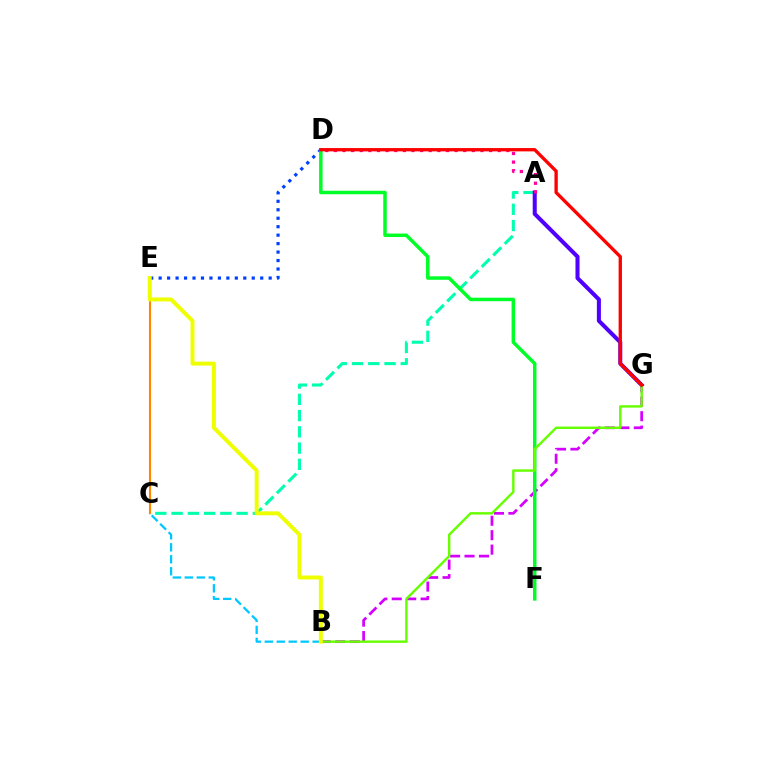{('A', 'C'): [{'color': '#00ffaf', 'line_style': 'dashed', 'thickness': 2.21}], ('D', 'E'): [{'color': '#003fff', 'line_style': 'dotted', 'thickness': 2.3}], ('B', 'C'): [{'color': '#00c7ff', 'line_style': 'dashed', 'thickness': 1.63}], ('B', 'G'): [{'color': '#d600ff', 'line_style': 'dashed', 'thickness': 1.96}, {'color': '#66ff00', 'line_style': 'solid', 'thickness': 1.74}], ('A', 'G'): [{'color': '#4f00ff', 'line_style': 'solid', 'thickness': 2.91}], ('A', 'D'): [{'color': '#ff00a0', 'line_style': 'dotted', 'thickness': 2.34}], ('C', 'E'): [{'color': '#ff8800', 'line_style': 'solid', 'thickness': 1.52}], ('D', 'F'): [{'color': '#00ff27', 'line_style': 'solid', 'thickness': 2.51}], ('B', 'E'): [{'color': '#eeff00', 'line_style': 'solid', 'thickness': 2.84}], ('D', 'G'): [{'color': '#ff0000', 'line_style': 'solid', 'thickness': 2.39}]}